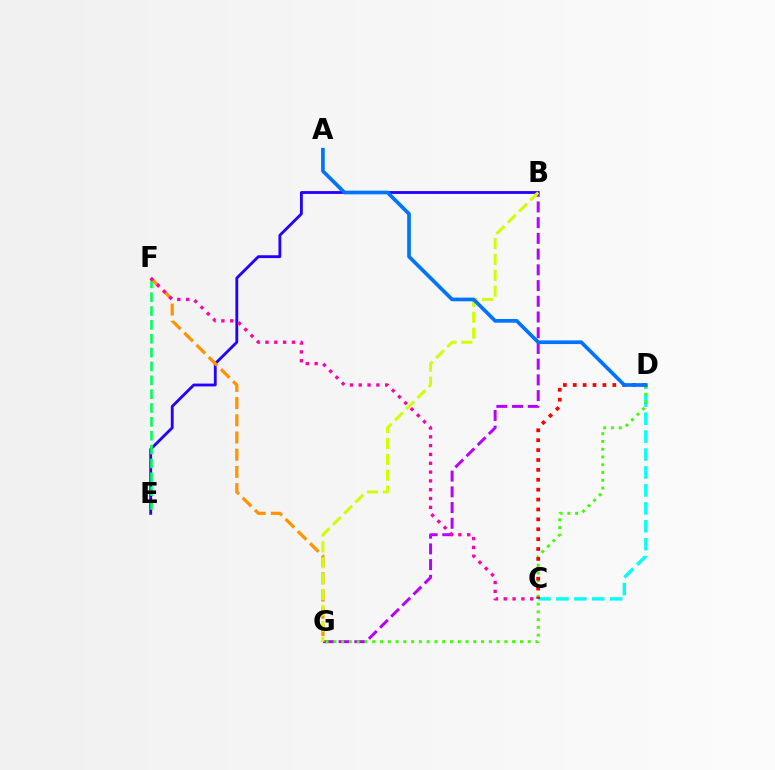{('B', 'G'): [{'color': '#b900ff', 'line_style': 'dashed', 'thickness': 2.14}, {'color': '#d1ff00', 'line_style': 'dashed', 'thickness': 2.16}], ('B', 'E'): [{'color': '#2500ff', 'line_style': 'solid', 'thickness': 2.04}], ('E', 'F'): [{'color': '#00ff5c', 'line_style': 'dashed', 'thickness': 1.88}], ('C', 'D'): [{'color': '#00fff6', 'line_style': 'dashed', 'thickness': 2.44}, {'color': '#ff0000', 'line_style': 'dotted', 'thickness': 2.69}], ('F', 'G'): [{'color': '#ff9400', 'line_style': 'dashed', 'thickness': 2.34}], ('D', 'G'): [{'color': '#3dff00', 'line_style': 'dotted', 'thickness': 2.11}], ('C', 'F'): [{'color': '#ff00ac', 'line_style': 'dotted', 'thickness': 2.4}], ('A', 'D'): [{'color': '#0074ff', 'line_style': 'solid', 'thickness': 2.65}]}